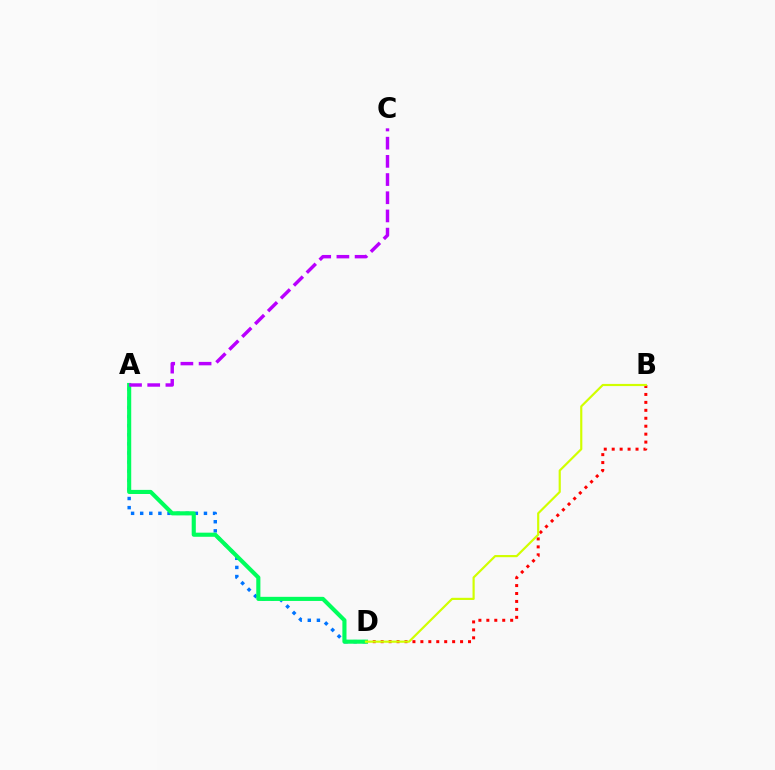{('B', 'D'): [{'color': '#ff0000', 'line_style': 'dotted', 'thickness': 2.16}, {'color': '#d1ff00', 'line_style': 'solid', 'thickness': 1.57}], ('A', 'D'): [{'color': '#0074ff', 'line_style': 'dotted', 'thickness': 2.48}, {'color': '#00ff5c', 'line_style': 'solid', 'thickness': 2.96}], ('A', 'C'): [{'color': '#b900ff', 'line_style': 'dashed', 'thickness': 2.47}]}